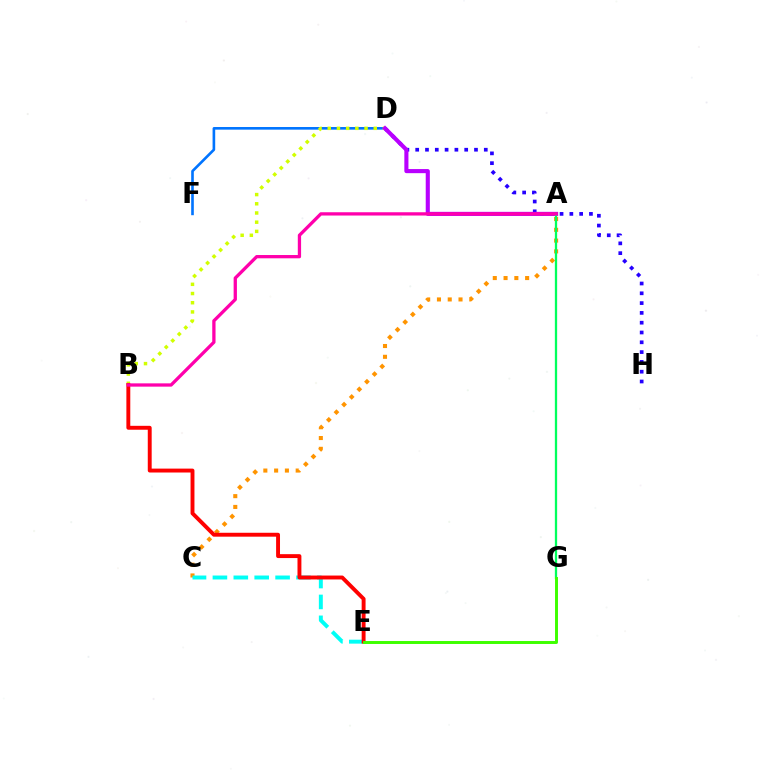{('A', 'C'): [{'color': '#ff9400', 'line_style': 'dotted', 'thickness': 2.93}], ('D', 'H'): [{'color': '#2500ff', 'line_style': 'dotted', 'thickness': 2.66}], ('D', 'F'): [{'color': '#0074ff', 'line_style': 'solid', 'thickness': 1.89}], ('C', 'E'): [{'color': '#00fff6', 'line_style': 'dashed', 'thickness': 2.84}], ('B', 'D'): [{'color': '#d1ff00', 'line_style': 'dotted', 'thickness': 2.5}], ('A', 'D'): [{'color': '#b900ff', 'line_style': 'solid', 'thickness': 2.95}], ('A', 'G'): [{'color': '#00ff5c', 'line_style': 'solid', 'thickness': 1.65}], ('B', 'E'): [{'color': '#ff0000', 'line_style': 'solid', 'thickness': 2.81}], ('E', 'G'): [{'color': '#3dff00', 'line_style': 'solid', 'thickness': 2.12}], ('A', 'B'): [{'color': '#ff00ac', 'line_style': 'solid', 'thickness': 2.37}]}